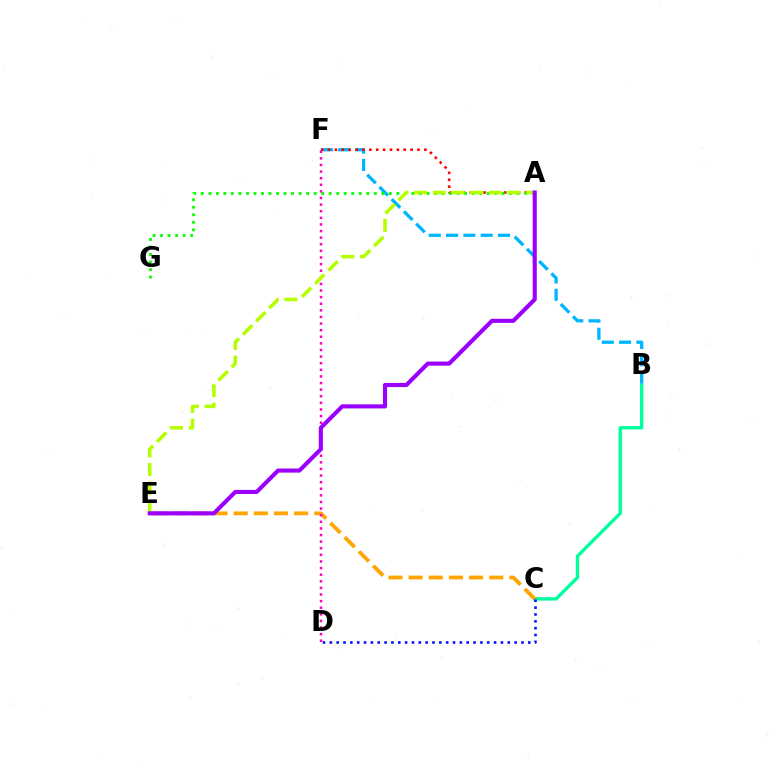{('B', 'C'): [{'color': '#00ff9d', 'line_style': 'solid', 'thickness': 2.44}], ('C', 'E'): [{'color': '#ffa500', 'line_style': 'dashed', 'thickness': 2.74}], ('B', 'F'): [{'color': '#00b5ff', 'line_style': 'dashed', 'thickness': 2.35}], ('A', 'F'): [{'color': '#ff0000', 'line_style': 'dotted', 'thickness': 1.87}], ('C', 'D'): [{'color': '#0010ff', 'line_style': 'dotted', 'thickness': 1.86}], ('A', 'G'): [{'color': '#08ff00', 'line_style': 'dotted', 'thickness': 2.04}], ('D', 'F'): [{'color': '#ff00bd', 'line_style': 'dotted', 'thickness': 1.8}], ('A', 'E'): [{'color': '#b3ff00', 'line_style': 'dashed', 'thickness': 2.53}, {'color': '#9b00ff', 'line_style': 'solid', 'thickness': 2.96}]}